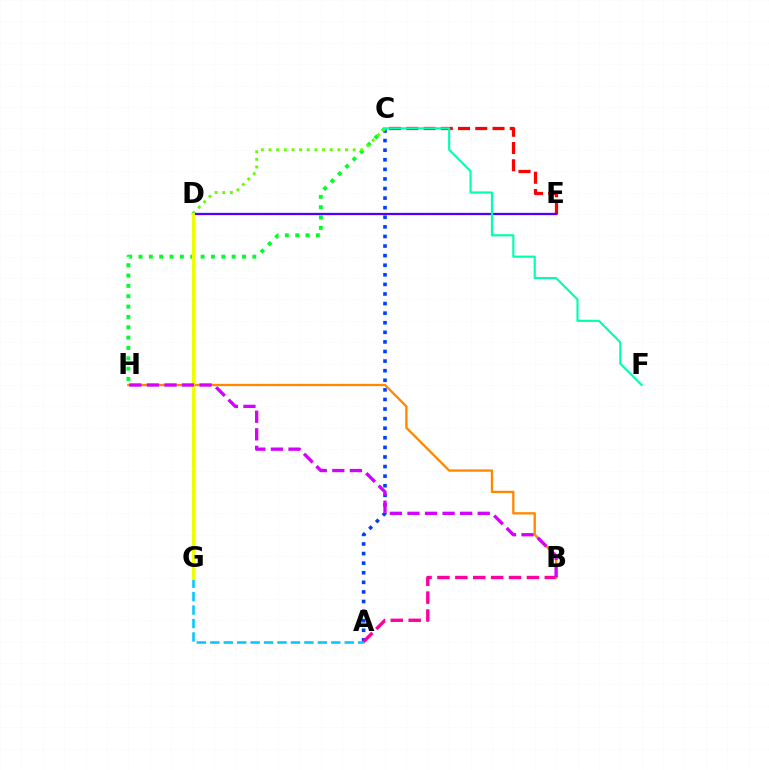{('A', 'C'): [{'color': '#003fff', 'line_style': 'dotted', 'thickness': 2.6}], ('C', 'H'): [{'color': '#00ff27', 'line_style': 'dotted', 'thickness': 2.81}], ('C', 'E'): [{'color': '#ff0000', 'line_style': 'dashed', 'thickness': 2.34}], ('A', 'G'): [{'color': '#00c7ff', 'line_style': 'dashed', 'thickness': 1.83}], ('A', 'B'): [{'color': '#ff00a0', 'line_style': 'dashed', 'thickness': 2.43}], ('B', 'H'): [{'color': '#ff8800', 'line_style': 'solid', 'thickness': 1.67}, {'color': '#d600ff', 'line_style': 'dashed', 'thickness': 2.39}], ('C', 'D'): [{'color': '#66ff00', 'line_style': 'dotted', 'thickness': 2.08}], ('D', 'E'): [{'color': '#4f00ff', 'line_style': 'solid', 'thickness': 1.64}], ('D', 'G'): [{'color': '#eeff00', 'line_style': 'solid', 'thickness': 2.2}], ('C', 'F'): [{'color': '#00ffaf', 'line_style': 'solid', 'thickness': 1.54}]}